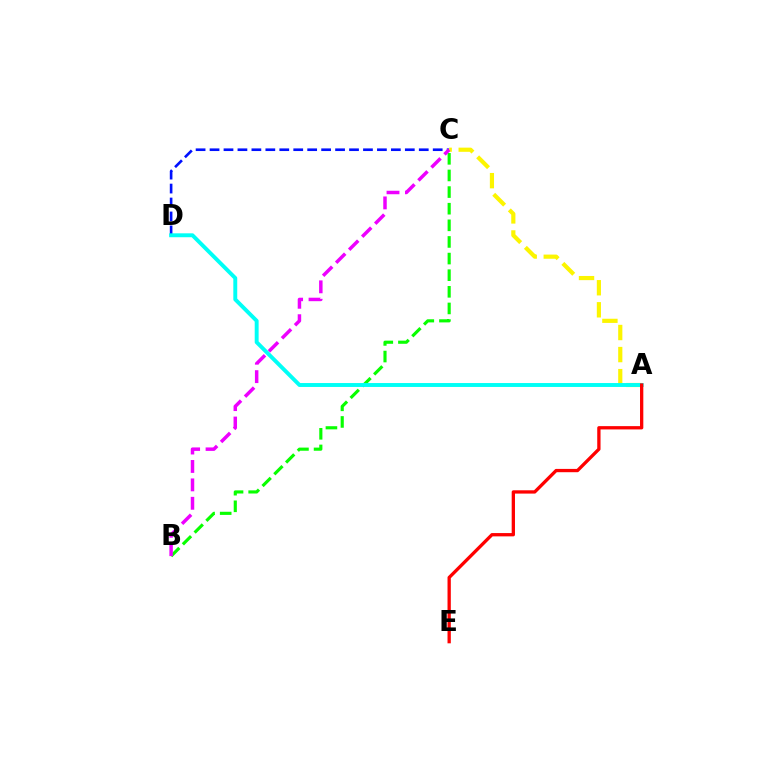{('B', 'C'): [{'color': '#08ff00', 'line_style': 'dashed', 'thickness': 2.26}, {'color': '#ee00ff', 'line_style': 'dashed', 'thickness': 2.5}], ('C', 'D'): [{'color': '#0010ff', 'line_style': 'dashed', 'thickness': 1.89}], ('A', 'C'): [{'color': '#fcf500', 'line_style': 'dashed', 'thickness': 3.0}], ('A', 'D'): [{'color': '#00fff6', 'line_style': 'solid', 'thickness': 2.82}], ('A', 'E'): [{'color': '#ff0000', 'line_style': 'solid', 'thickness': 2.38}]}